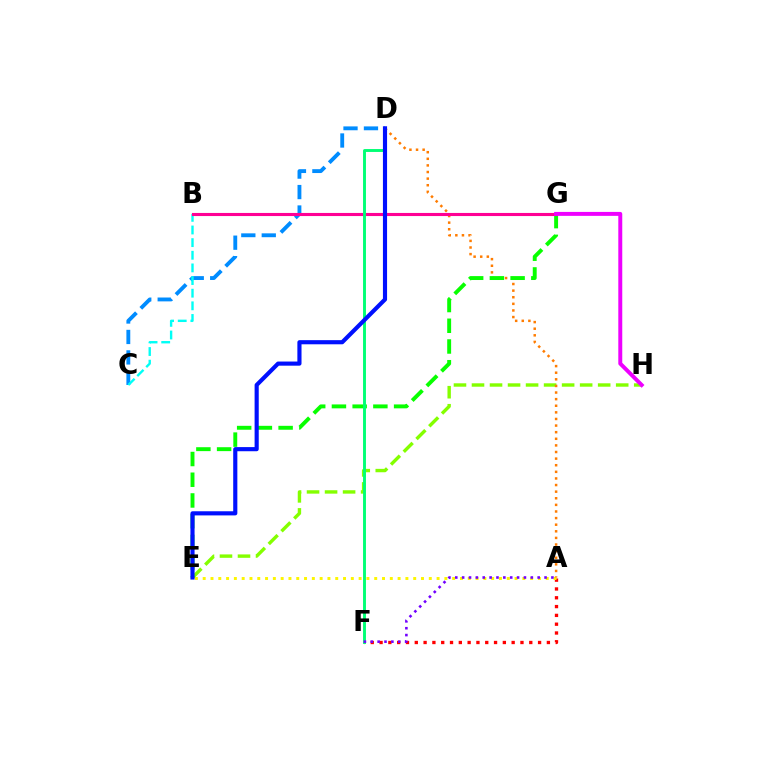{('C', 'D'): [{'color': '#008cff', 'line_style': 'dashed', 'thickness': 2.78}], ('A', 'F'): [{'color': '#ff0000', 'line_style': 'dotted', 'thickness': 2.39}, {'color': '#7200ff', 'line_style': 'dotted', 'thickness': 1.87}], ('B', 'C'): [{'color': '#00fff6', 'line_style': 'dashed', 'thickness': 1.72}], ('A', 'E'): [{'color': '#fcf500', 'line_style': 'dotted', 'thickness': 2.12}], ('E', 'H'): [{'color': '#84ff00', 'line_style': 'dashed', 'thickness': 2.45}], ('A', 'D'): [{'color': '#ff7c00', 'line_style': 'dotted', 'thickness': 1.8}], ('E', 'G'): [{'color': '#08ff00', 'line_style': 'dashed', 'thickness': 2.82}], ('B', 'G'): [{'color': '#ff0094', 'line_style': 'solid', 'thickness': 2.23}], ('G', 'H'): [{'color': '#ee00ff', 'line_style': 'solid', 'thickness': 2.84}], ('D', 'F'): [{'color': '#00ff74', 'line_style': 'solid', 'thickness': 2.09}], ('D', 'E'): [{'color': '#0010ff', 'line_style': 'solid', 'thickness': 2.98}]}